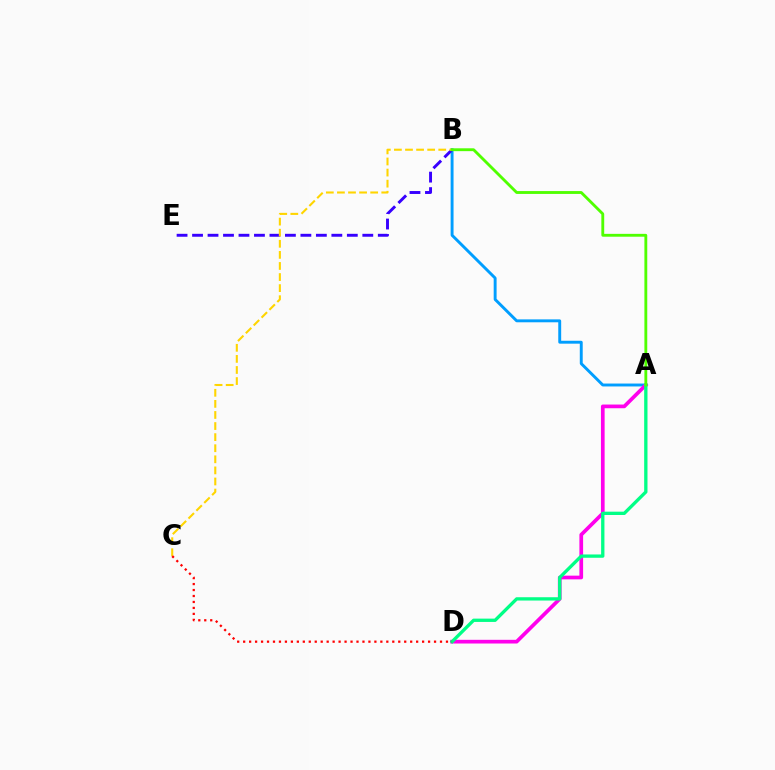{('A', 'B'): [{'color': '#009eff', 'line_style': 'solid', 'thickness': 2.1}, {'color': '#4fff00', 'line_style': 'solid', 'thickness': 2.05}], ('A', 'D'): [{'color': '#ff00ed', 'line_style': 'solid', 'thickness': 2.66}, {'color': '#00ff86', 'line_style': 'solid', 'thickness': 2.38}], ('B', 'E'): [{'color': '#3700ff', 'line_style': 'dashed', 'thickness': 2.1}], ('B', 'C'): [{'color': '#ffd500', 'line_style': 'dashed', 'thickness': 1.51}], ('C', 'D'): [{'color': '#ff0000', 'line_style': 'dotted', 'thickness': 1.62}]}